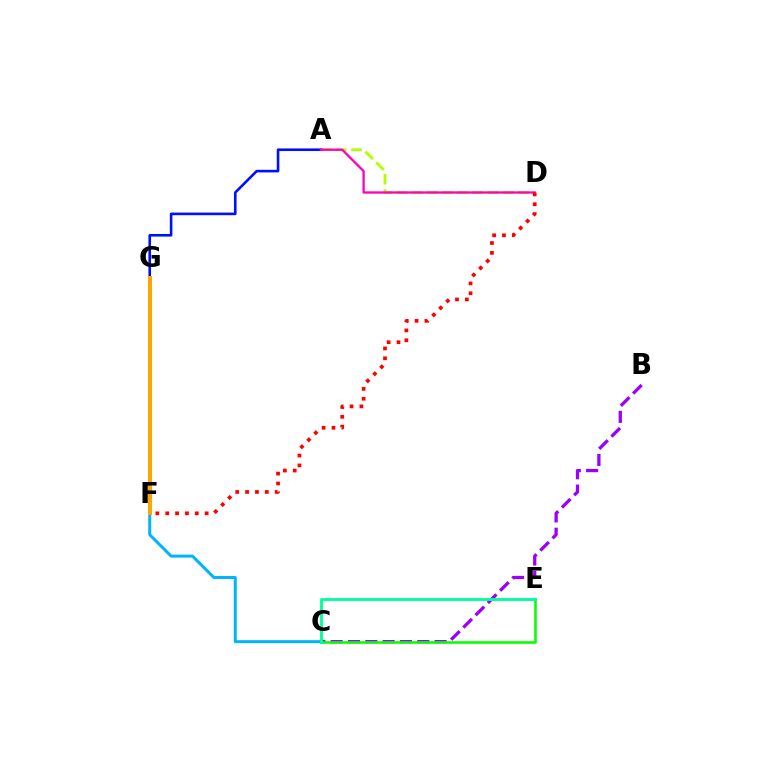{('C', 'F'): [{'color': '#00b5ff', 'line_style': 'solid', 'thickness': 2.16}], ('A', 'D'): [{'color': '#b3ff00', 'line_style': 'dashed', 'thickness': 2.06}, {'color': '#ff00bd', 'line_style': 'solid', 'thickness': 1.67}], ('B', 'C'): [{'color': '#9b00ff', 'line_style': 'dashed', 'thickness': 2.35}], ('A', 'G'): [{'color': '#0010ff', 'line_style': 'solid', 'thickness': 1.88}], ('C', 'E'): [{'color': '#08ff00', 'line_style': 'solid', 'thickness': 1.87}, {'color': '#00ff9d', 'line_style': 'solid', 'thickness': 2.07}], ('F', 'G'): [{'color': '#ffa500', 'line_style': 'solid', 'thickness': 2.88}], ('D', 'F'): [{'color': '#ff0000', 'line_style': 'dotted', 'thickness': 2.68}]}